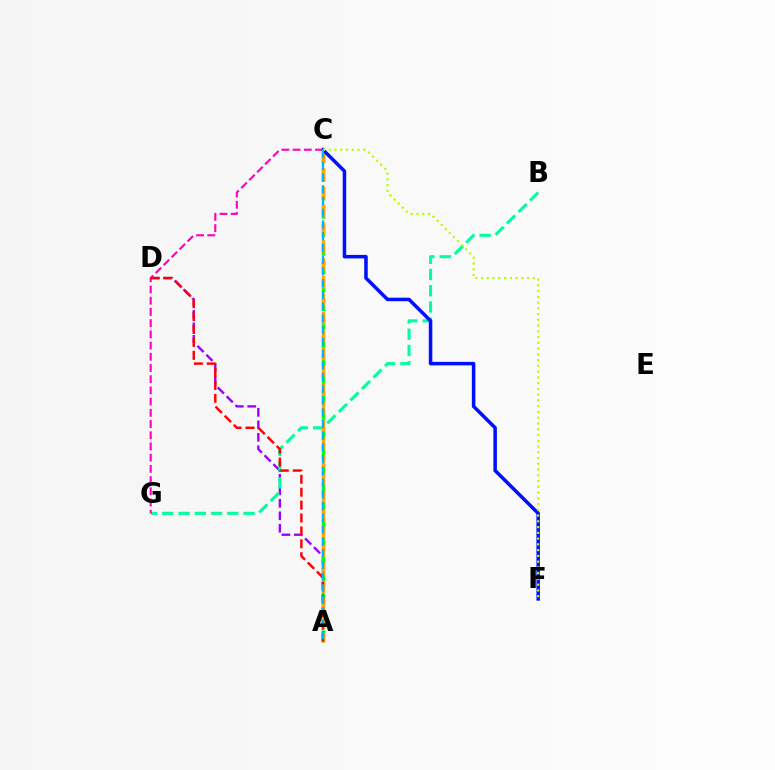{('A', 'D'): [{'color': '#9b00ff', 'line_style': 'dashed', 'thickness': 1.7}, {'color': '#ff0000', 'line_style': 'dashed', 'thickness': 1.75}], ('A', 'C'): [{'color': '#08ff00', 'line_style': 'dashed', 'thickness': 2.51}, {'color': '#ffa500', 'line_style': 'dashed', 'thickness': 2.43}, {'color': '#00b5ff', 'line_style': 'dashed', 'thickness': 1.59}], ('B', 'G'): [{'color': '#00ff9d', 'line_style': 'dashed', 'thickness': 2.21}], ('C', 'F'): [{'color': '#0010ff', 'line_style': 'solid', 'thickness': 2.53}, {'color': '#b3ff00', 'line_style': 'dotted', 'thickness': 1.56}], ('C', 'G'): [{'color': '#ff00bd', 'line_style': 'dashed', 'thickness': 1.52}]}